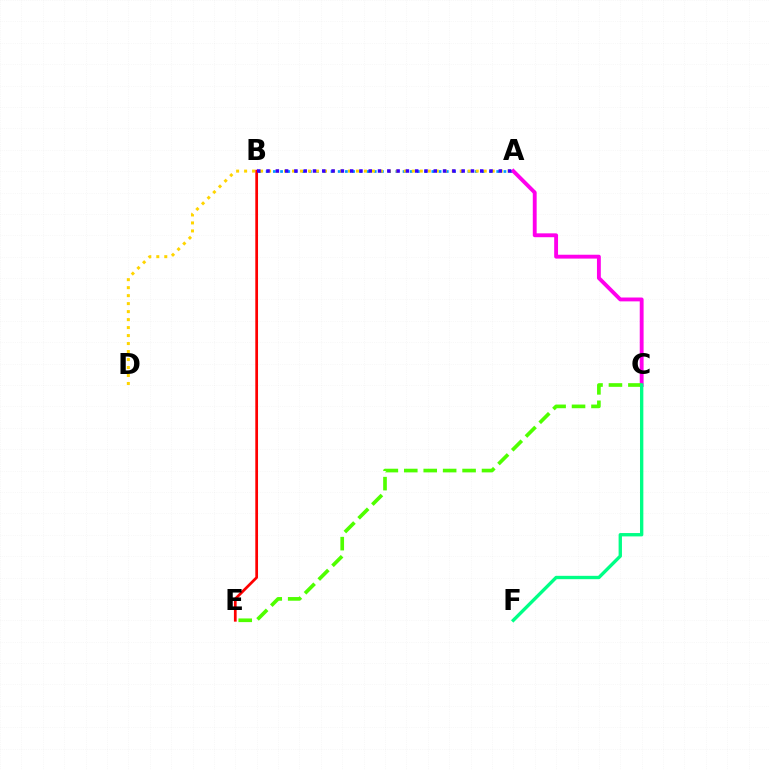{('B', 'E'): [{'color': '#ff0000', 'line_style': 'solid', 'thickness': 1.96}], ('A', 'B'): [{'color': '#009eff', 'line_style': 'dotted', 'thickness': 1.96}, {'color': '#3700ff', 'line_style': 'dotted', 'thickness': 2.52}], ('A', 'C'): [{'color': '#ff00ed', 'line_style': 'solid', 'thickness': 2.78}], ('C', 'E'): [{'color': '#4fff00', 'line_style': 'dashed', 'thickness': 2.64}], ('A', 'D'): [{'color': '#ffd500', 'line_style': 'dotted', 'thickness': 2.17}], ('C', 'F'): [{'color': '#00ff86', 'line_style': 'solid', 'thickness': 2.41}]}